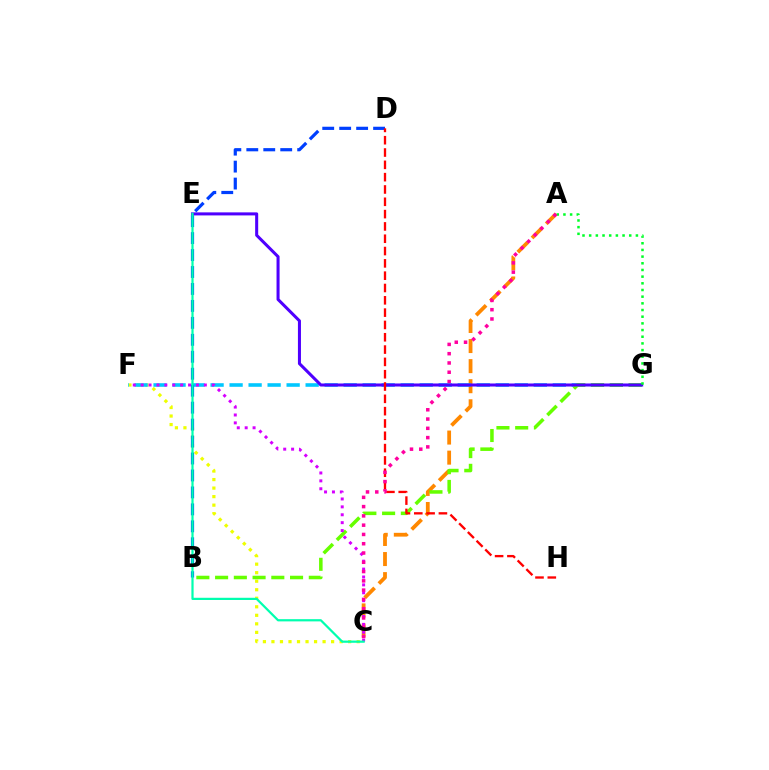{('A', 'C'): [{'color': '#ff8800', 'line_style': 'dashed', 'thickness': 2.73}, {'color': '#ff00a0', 'line_style': 'dotted', 'thickness': 2.52}], ('C', 'F'): [{'color': '#eeff00', 'line_style': 'dotted', 'thickness': 2.32}, {'color': '#d600ff', 'line_style': 'dotted', 'thickness': 2.15}], ('F', 'G'): [{'color': '#00c7ff', 'line_style': 'dashed', 'thickness': 2.58}], ('B', 'D'): [{'color': '#003fff', 'line_style': 'dashed', 'thickness': 2.3}], ('B', 'G'): [{'color': '#66ff00', 'line_style': 'dashed', 'thickness': 2.55}], ('E', 'G'): [{'color': '#4f00ff', 'line_style': 'solid', 'thickness': 2.19}], ('D', 'H'): [{'color': '#ff0000', 'line_style': 'dashed', 'thickness': 1.67}], ('C', 'E'): [{'color': '#00ffaf', 'line_style': 'solid', 'thickness': 1.6}], ('A', 'G'): [{'color': '#00ff27', 'line_style': 'dotted', 'thickness': 1.81}]}